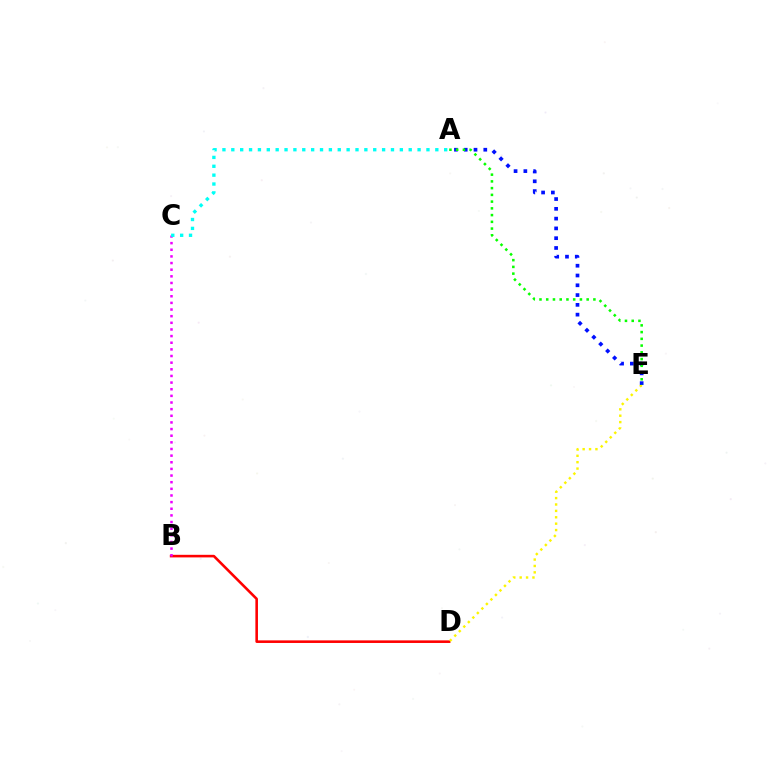{('B', 'D'): [{'color': '#ff0000', 'line_style': 'solid', 'thickness': 1.86}], ('B', 'C'): [{'color': '#ee00ff', 'line_style': 'dotted', 'thickness': 1.8}], ('D', 'E'): [{'color': '#fcf500', 'line_style': 'dotted', 'thickness': 1.74}], ('A', 'E'): [{'color': '#0010ff', 'line_style': 'dotted', 'thickness': 2.66}, {'color': '#08ff00', 'line_style': 'dotted', 'thickness': 1.83}], ('A', 'C'): [{'color': '#00fff6', 'line_style': 'dotted', 'thickness': 2.41}]}